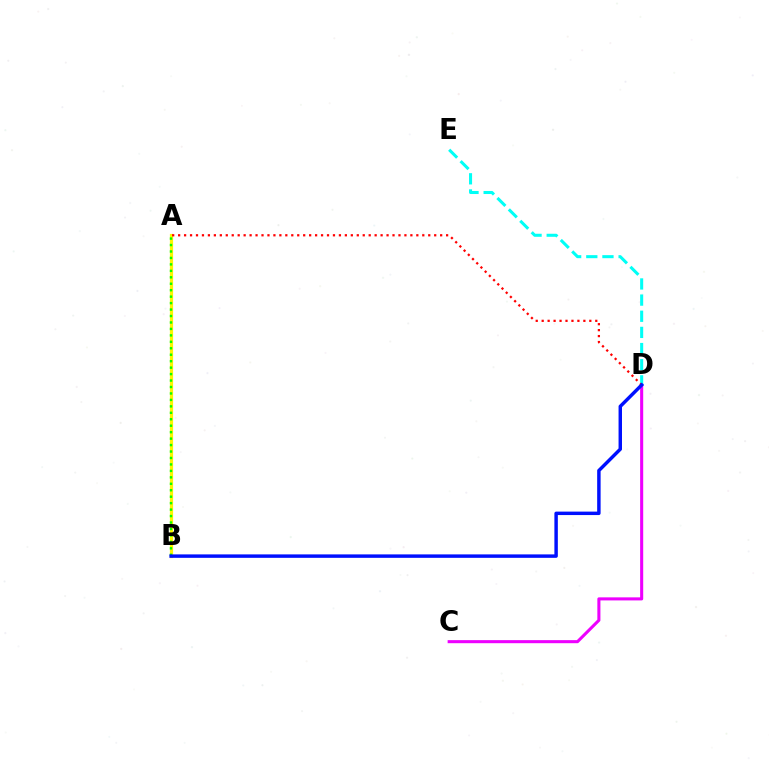{('C', 'D'): [{'color': '#ee00ff', 'line_style': 'solid', 'thickness': 2.21}], ('A', 'B'): [{'color': '#fcf500', 'line_style': 'solid', 'thickness': 2.31}, {'color': '#08ff00', 'line_style': 'dotted', 'thickness': 1.75}], ('D', 'E'): [{'color': '#00fff6', 'line_style': 'dashed', 'thickness': 2.19}], ('A', 'D'): [{'color': '#ff0000', 'line_style': 'dotted', 'thickness': 1.62}], ('B', 'D'): [{'color': '#0010ff', 'line_style': 'solid', 'thickness': 2.48}]}